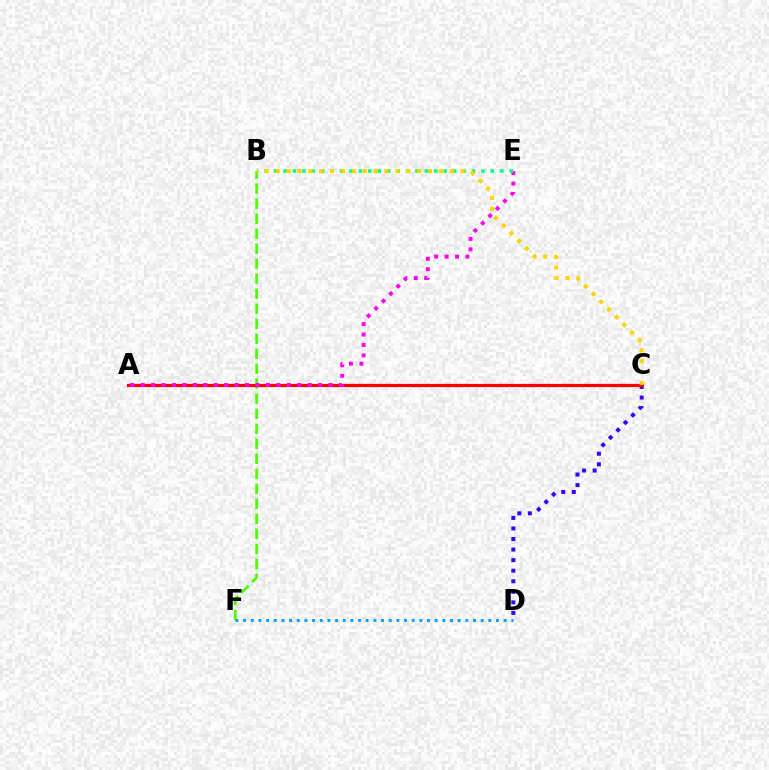{('B', 'F'): [{'color': '#4fff00', 'line_style': 'dashed', 'thickness': 2.04}], ('C', 'D'): [{'color': '#3700ff', 'line_style': 'dotted', 'thickness': 2.87}], ('A', 'C'): [{'color': '#ff0000', 'line_style': 'solid', 'thickness': 2.3}], ('A', 'E'): [{'color': '#ff00ed', 'line_style': 'dotted', 'thickness': 2.84}], ('D', 'F'): [{'color': '#009eff', 'line_style': 'dotted', 'thickness': 2.08}], ('B', 'E'): [{'color': '#00ff86', 'line_style': 'dotted', 'thickness': 2.56}], ('B', 'C'): [{'color': '#ffd500', 'line_style': 'dotted', 'thickness': 2.96}]}